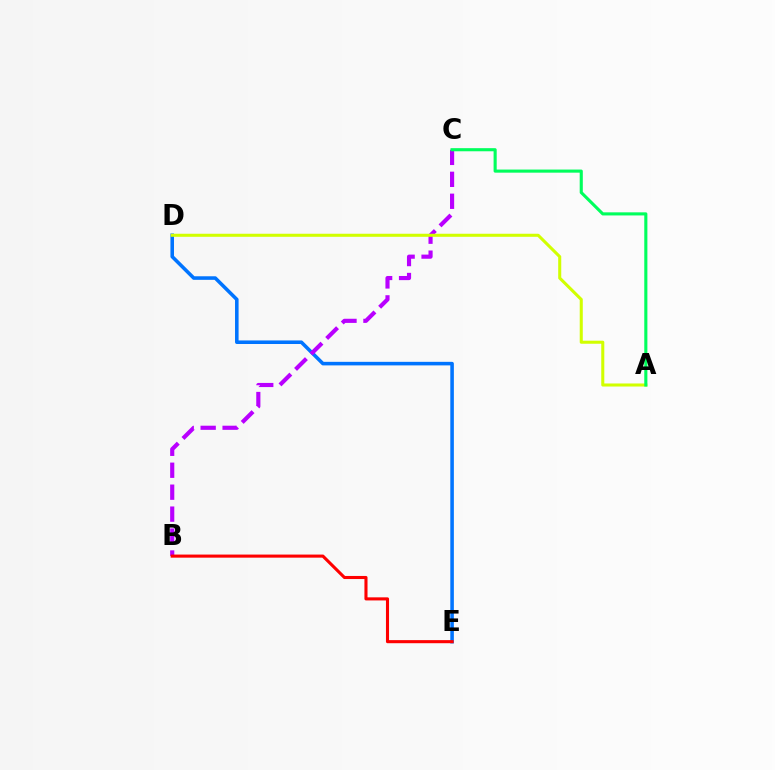{('D', 'E'): [{'color': '#0074ff', 'line_style': 'solid', 'thickness': 2.56}], ('B', 'C'): [{'color': '#b900ff', 'line_style': 'dashed', 'thickness': 2.98}], ('B', 'E'): [{'color': '#ff0000', 'line_style': 'solid', 'thickness': 2.22}], ('A', 'D'): [{'color': '#d1ff00', 'line_style': 'solid', 'thickness': 2.2}], ('A', 'C'): [{'color': '#00ff5c', 'line_style': 'solid', 'thickness': 2.24}]}